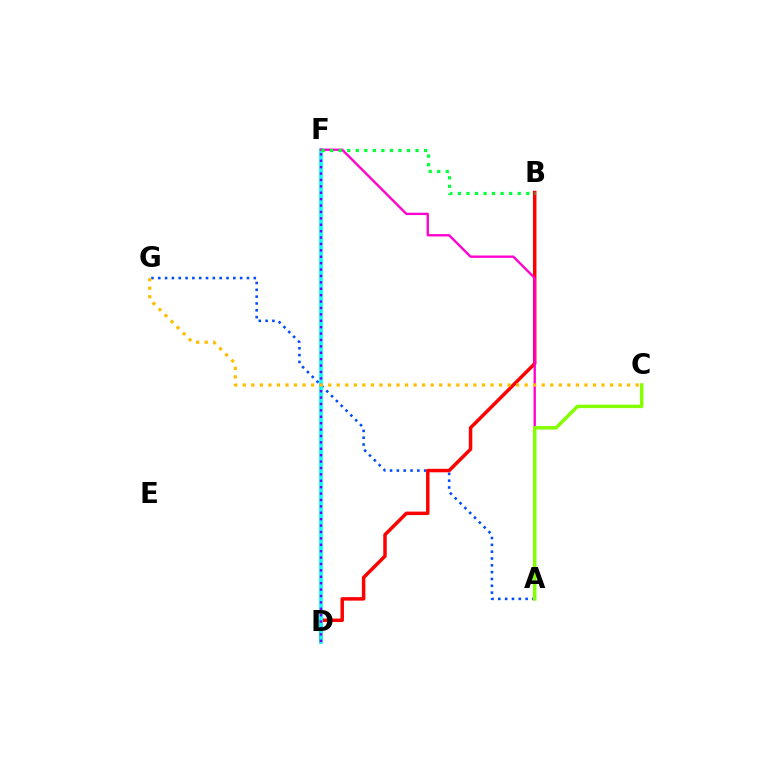{('A', 'G'): [{'color': '#004bff', 'line_style': 'dotted', 'thickness': 1.85}], ('B', 'D'): [{'color': '#ff0000', 'line_style': 'solid', 'thickness': 2.51}], ('D', 'F'): [{'color': '#00fff6', 'line_style': 'solid', 'thickness': 2.65}, {'color': '#7200ff', 'line_style': 'dotted', 'thickness': 1.74}], ('A', 'F'): [{'color': '#ff00cf', 'line_style': 'solid', 'thickness': 1.69}], ('B', 'F'): [{'color': '#00ff39', 'line_style': 'dotted', 'thickness': 2.32}], ('A', 'C'): [{'color': '#84ff00', 'line_style': 'solid', 'thickness': 2.51}], ('C', 'G'): [{'color': '#ffbd00', 'line_style': 'dotted', 'thickness': 2.32}]}